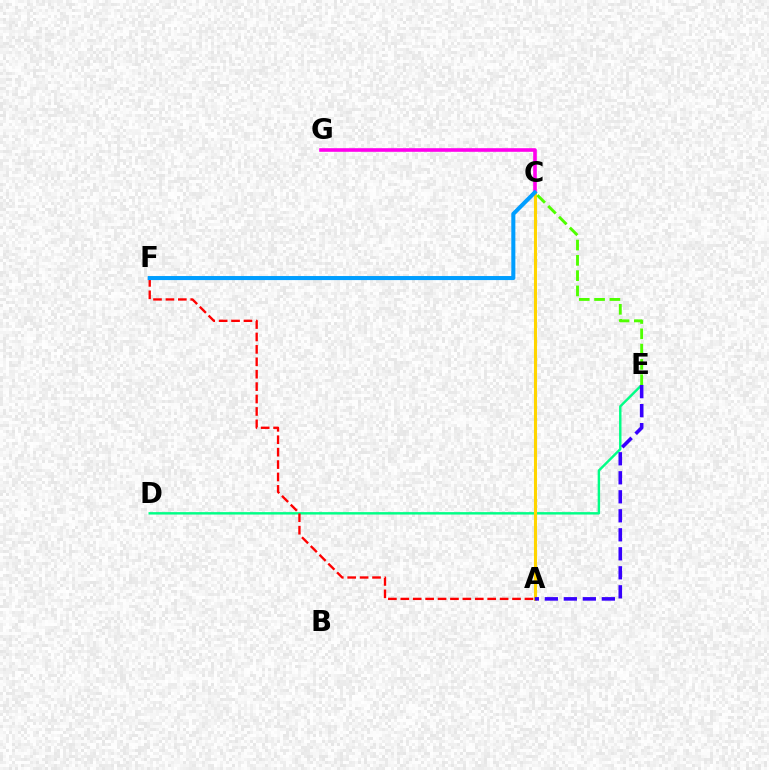{('C', 'G'): [{'color': '#ff00ed', 'line_style': 'solid', 'thickness': 2.6}], ('D', 'E'): [{'color': '#00ff86', 'line_style': 'solid', 'thickness': 1.74}], ('A', 'C'): [{'color': '#ffd500', 'line_style': 'solid', 'thickness': 2.22}], ('A', 'E'): [{'color': '#3700ff', 'line_style': 'dashed', 'thickness': 2.58}], ('C', 'E'): [{'color': '#4fff00', 'line_style': 'dashed', 'thickness': 2.08}], ('A', 'F'): [{'color': '#ff0000', 'line_style': 'dashed', 'thickness': 1.69}], ('C', 'F'): [{'color': '#009eff', 'line_style': 'solid', 'thickness': 2.91}]}